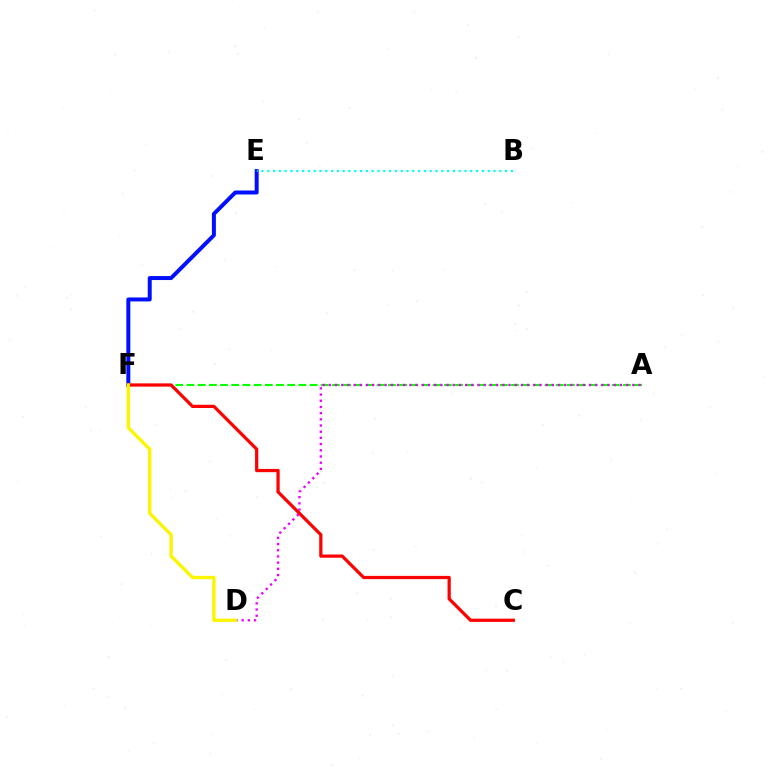{('A', 'F'): [{'color': '#08ff00', 'line_style': 'dashed', 'thickness': 1.52}], ('E', 'F'): [{'color': '#0010ff', 'line_style': 'solid', 'thickness': 2.86}], ('A', 'D'): [{'color': '#ee00ff', 'line_style': 'dotted', 'thickness': 1.68}], ('C', 'F'): [{'color': '#ff0000', 'line_style': 'solid', 'thickness': 2.33}], ('D', 'F'): [{'color': '#fcf500', 'line_style': 'solid', 'thickness': 2.41}], ('B', 'E'): [{'color': '#00fff6', 'line_style': 'dotted', 'thickness': 1.58}]}